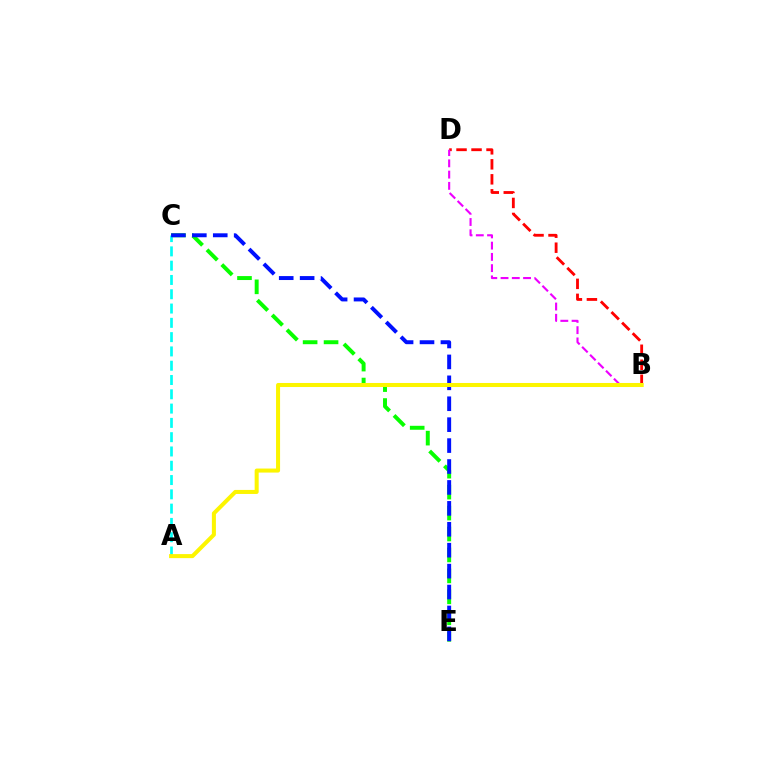{('B', 'D'): [{'color': '#ff0000', 'line_style': 'dashed', 'thickness': 2.04}, {'color': '#ee00ff', 'line_style': 'dashed', 'thickness': 1.53}], ('C', 'E'): [{'color': '#08ff00', 'line_style': 'dashed', 'thickness': 2.85}, {'color': '#0010ff', 'line_style': 'dashed', 'thickness': 2.84}], ('A', 'C'): [{'color': '#00fff6', 'line_style': 'dashed', 'thickness': 1.94}], ('A', 'B'): [{'color': '#fcf500', 'line_style': 'solid', 'thickness': 2.9}]}